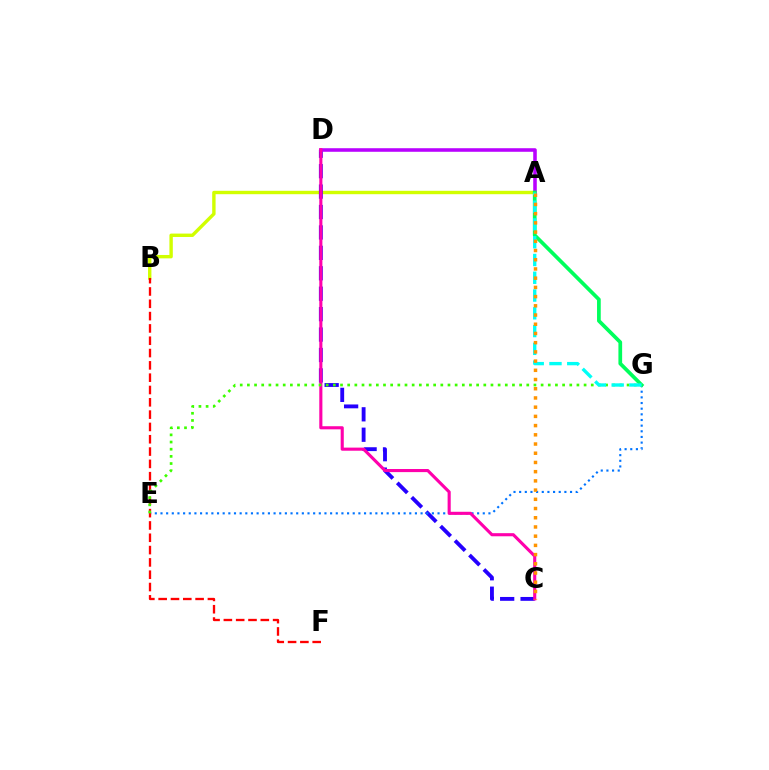{('A', 'B'): [{'color': '#d1ff00', 'line_style': 'solid', 'thickness': 2.44}], ('C', 'D'): [{'color': '#2500ff', 'line_style': 'dashed', 'thickness': 2.77}, {'color': '#ff00ac', 'line_style': 'solid', 'thickness': 2.24}], ('E', 'G'): [{'color': '#0074ff', 'line_style': 'dotted', 'thickness': 1.54}, {'color': '#3dff00', 'line_style': 'dotted', 'thickness': 1.95}], ('B', 'F'): [{'color': '#ff0000', 'line_style': 'dashed', 'thickness': 1.67}], ('A', 'D'): [{'color': '#b900ff', 'line_style': 'solid', 'thickness': 2.57}], ('A', 'G'): [{'color': '#00ff5c', 'line_style': 'solid', 'thickness': 2.68}, {'color': '#00fff6', 'line_style': 'dashed', 'thickness': 2.41}], ('A', 'C'): [{'color': '#ff9400', 'line_style': 'dotted', 'thickness': 2.5}]}